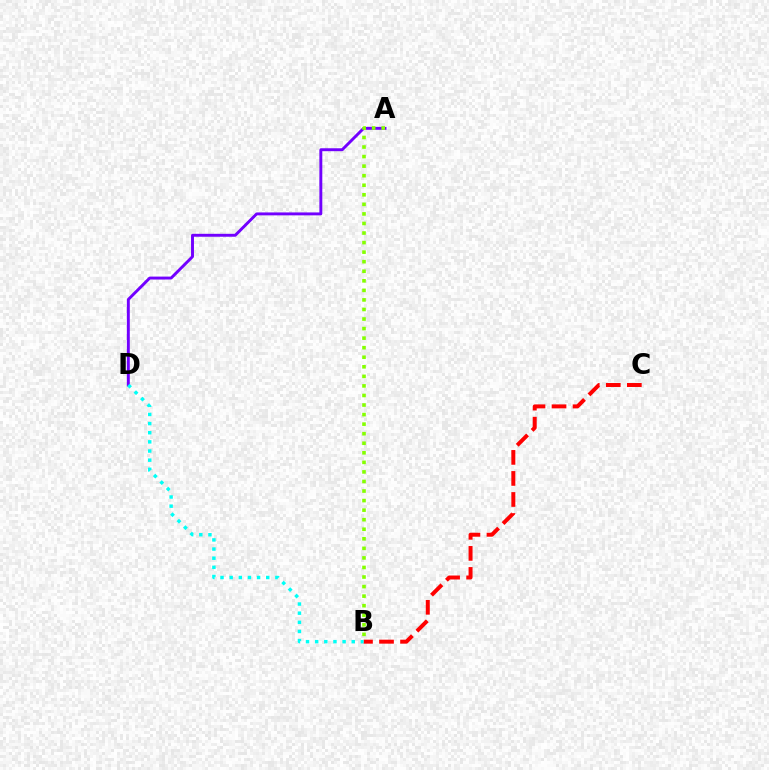{('B', 'C'): [{'color': '#ff0000', 'line_style': 'dashed', 'thickness': 2.86}], ('A', 'D'): [{'color': '#7200ff', 'line_style': 'solid', 'thickness': 2.1}], ('A', 'B'): [{'color': '#84ff00', 'line_style': 'dotted', 'thickness': 2.6}], ('B', 'D'): [{'color': '#00fff6', 'line_style': 'dotted', 'thickness': 2.48}]}